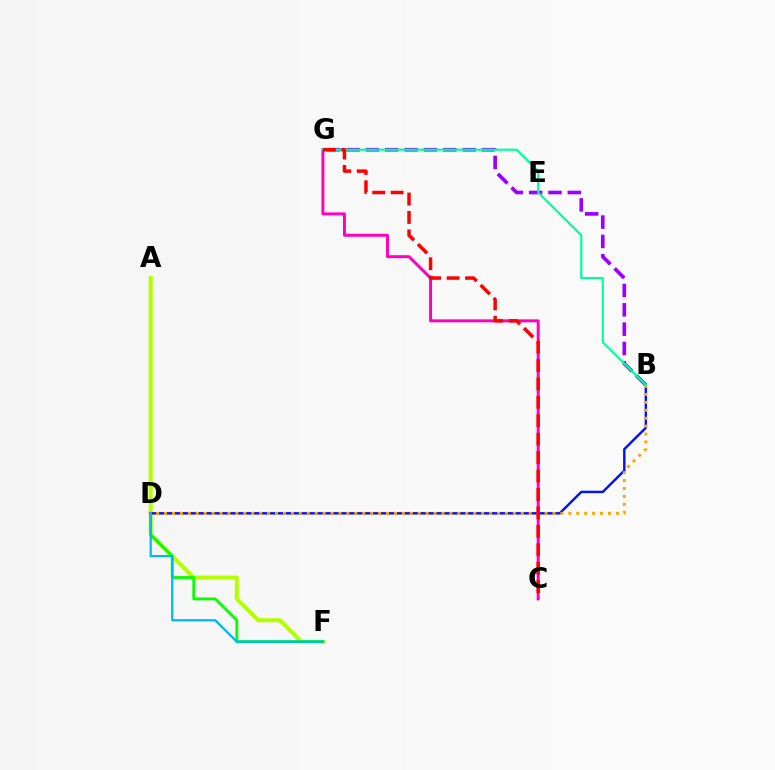{('A', 'F'): [{'color': '#b3ff00', 'line_style': 'solid', 'thickness': 2.88}], ('B', 'G'): [{'color': '#9b00ff', 'line_style': 'dashed', 'thickness': 2.63}, {'color': '#00ff9d', 'line_style': 'solid', 'thickness': 1.58}], ('D', 'F'): [{'color': '#08ff00', 'line_style': 'solid', 'thickness': 2.04}, {'color': '#00b5ff', 'line_style': 'solid', 'thickness': 1.61}], ('B', 'D'): [{'color': '#0010ff', 'line_style': 'solid', 'thickness': 1.74}, {'color': '#ffa500', 'line_style': 'dotted', 'thickness': 2.15}], ('C', 'G'): [{'color': '#ff00bd', 'line_style': 'solid', 'thickness': 2.12}, {'color': '#ff0000', 'line_style': 'dashed', 'thickness': 2.5}]}